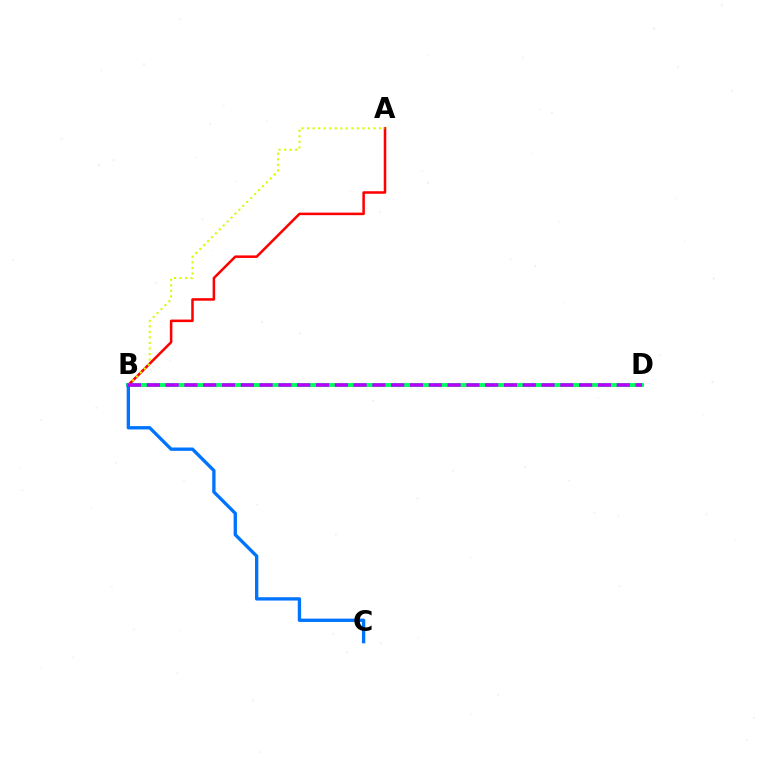{('B', 'D'): [{'color': '#00ff5c', 'line_style': 'solid', 'thickness': 2.8}, {'color': '#b900ff', 'line_style': 'dashed', 'thickness': 2.55}], ('A', 'B'): [{'color': '#ff0000', 'line_style': 'solid', 'thickness': 1.82}, {'color': '#d1ff00', 'line_style': 'dotted', 'thickness': 1.51}], ('B', 'C'): [{'color': '#0074ff', 'line_style': 'solid', 'thickness': 2.4}]}